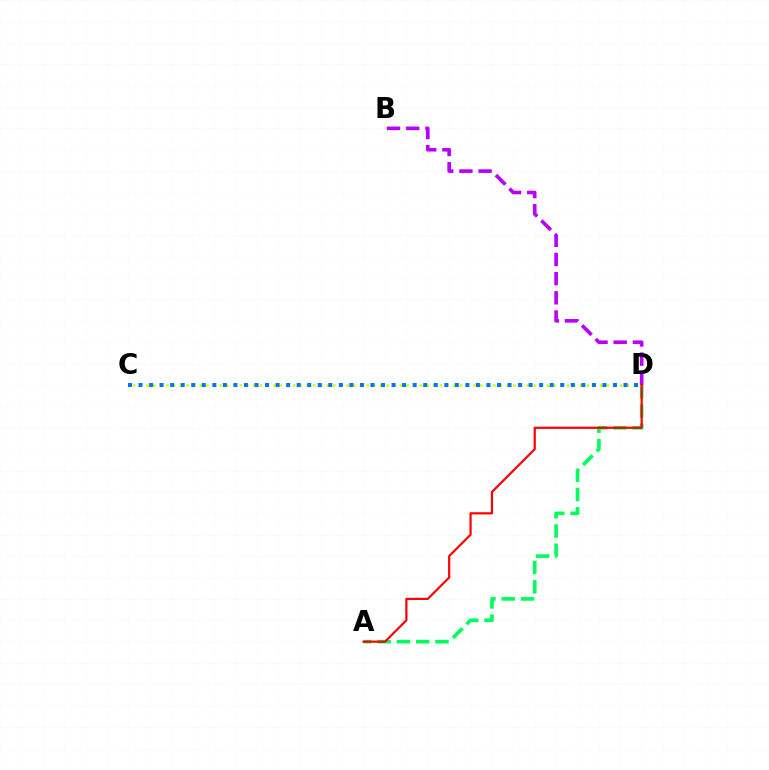{('A', 'D'): [{'color': '#00ff5c', 'line_style': 'dashed', 'thickness': 2.62}, {'color': '#ff0000', 'line_style': 'solid', 'thickness': 1.58}], ('C', 'D'): [{'color': '#d1ff00', 'line_style': 'dotted', 'thickness': 1.81}, {'color': '#0074ff', 'line_style': 'dotted', 'thickness': 2.86}], ('B', 'D'): [{'color': '#b900ff', 'line_style': 'dashed', 'thickness': 2.61}]}